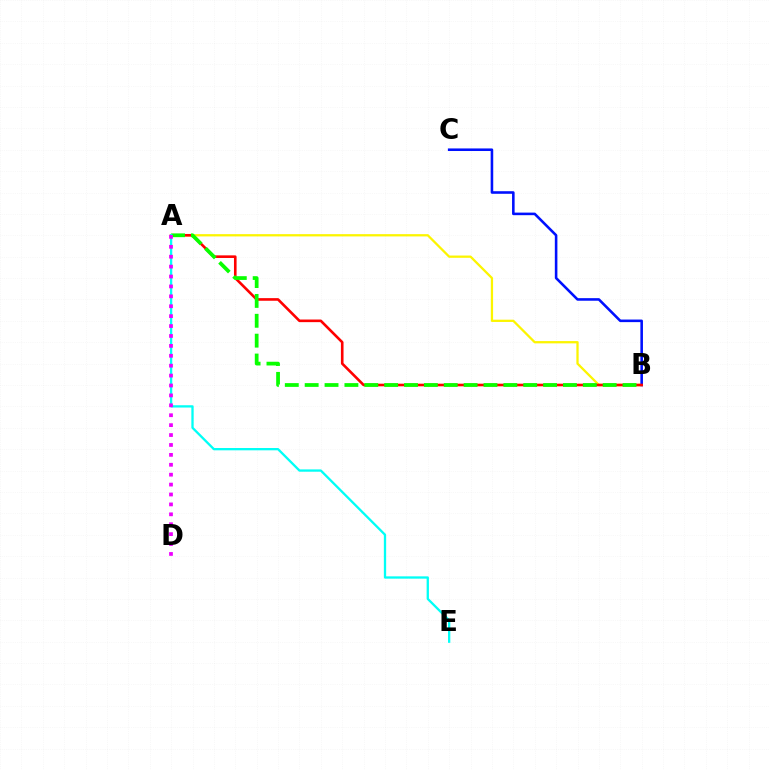{('A', 'B'): [{'color': '#fcf500', 'line_style': 'solid', 'thickness': 1.64}, {'color': '#ff0000', 'line_style': 'solid', 'thickness': 1.89}, {'color': '#08ff00', 'line_style': 'dashed', 'thickness': 2.7}], ('B', 'C'): [{'color': '#0010ff', 'line_style': 'solid', 'thickness': 1.86}], ('A', 'E'): [{'color': '#00fff6', 'line_style': 'solid', 'thickness': 1.66}], ('A', 'D'): [{'color': '#ee00ff', 'line_style': 'dotted', 'thickness': 2.69}]}